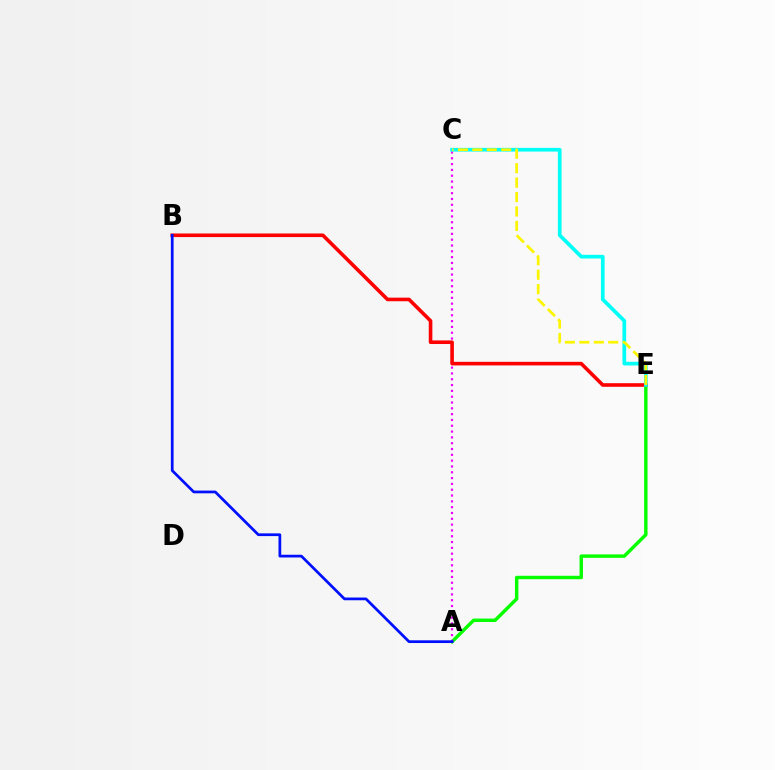{('A', 'E'): [{'color': '#08ff00', 'line_style': 'solid', 'thickness': 2.48}], ('A', 'C'): [{'color': '#ee00ff', 'line_style': 'dotted', 'thickness': 1.58}], ('B', 'E'): [{'color': '#ff0000', 'line_style': 'solid', 'thickness': 2.59}], ('C', 'E'): [{'color': '#00fff6', 'line_style': 'solid', 'thickness': 2.65}, {'color': '#fcf500', 'line_style': 'dashed', 'thickness': 1.96}], ('A', 'B'): [{'color': '#0010ff', 'line_style': 'solid', 'thickness': 1.97}]}